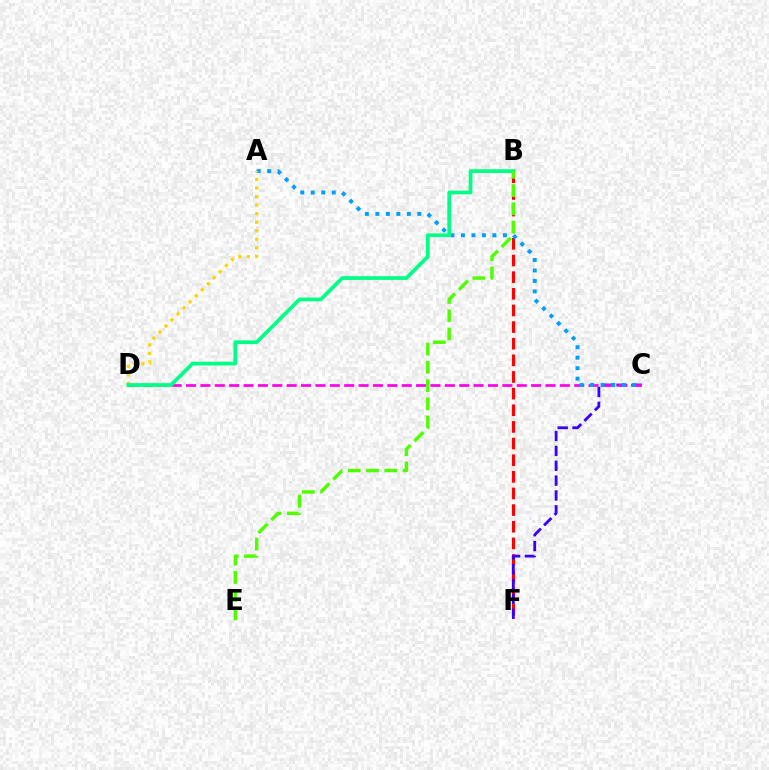{('B', 'F'): [{'color': '#ff0000', 'line_style': 'dashed', 'thickness': 2.26}], ('C', 'F'): [{'color': '#3700ff', 'line_style': 'dashed', 'thickness': 2.02}], ('C', 'D'): [{'color': '#ff00ed', 'line_style': 'dashed', 'thickness': 1.95}], ('A', 'C'): [{'color': '#009eff', 'line_style': 'dotted', 'thickness': 2.85}], ('A', 'D'): [{'color': '#ffd500', 'line_style': 'dotted', 'thickness': 2.32}], ('B', 'D'): [{'color': '#00ff86', 'line_style': 'solid', 'thickness': 2.68}], ('B', 'E'): [{'color': '#4fff00', 'line_style': 'dashed', 'thickness': 2.48}]}